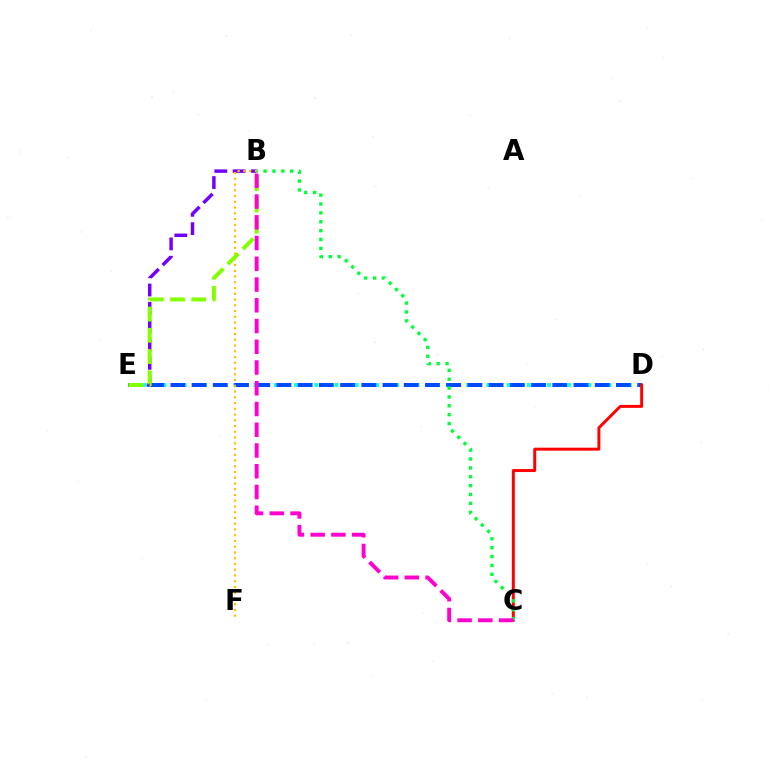{('B', 'E'): [{'color': '#7200ff', 'line_style': 'dashed', 'thickness': 2.49}, {'color': '#84ff00', 'line_style': 'dashed', 'thickness': 2.88}], ('D', 'E'): [{'color': '#00fff6', 'line_style': 'dotted', 'thickness': 2.75}, {'color': '#004bff', 'line_style': 'dashed', 'thickness': 2.88}], ('C', 'D'): [{'color': '#ff0000', 'line_style': 'solid', 'thickness': 2.13}], ('B', 'F'): [{'color': '#ffbd00', 'line_style': 'dotted', 'thickness': 1.56}], ('B', 'C'): [{'color': '#00ff39', 'line_style': 'dotted', 'thickness': 2.41}, {'color': '#ff00cf', 'line_style': 'dashed', 'thickness': 2.82}]}